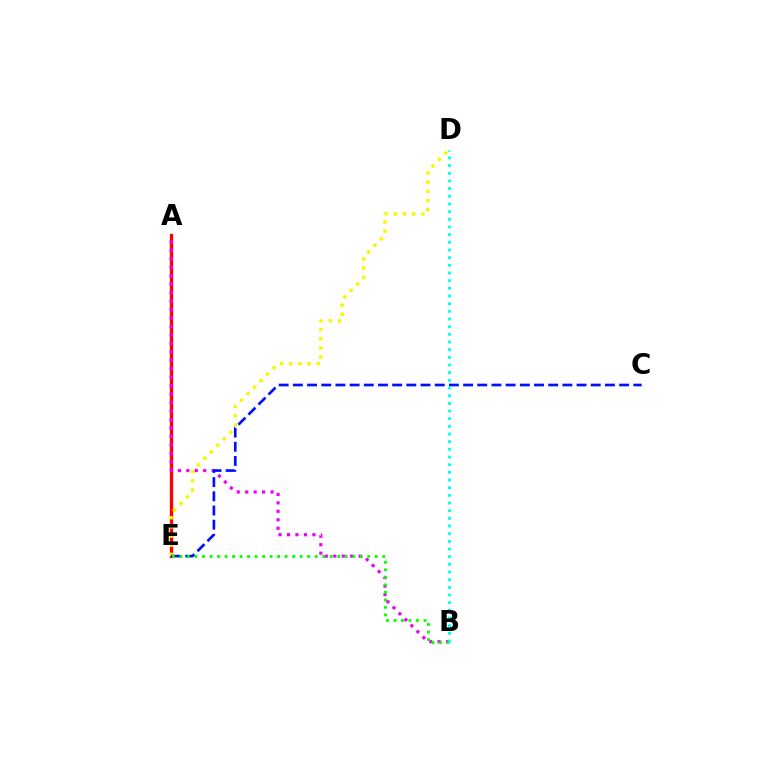{('A', 'E'): [{'color': '#ff0000', 'line_style': 'solid', 'thickness': 2.37}], ('D', 'E'): [{'color': '#fcf500', 'line_style': 'dotted', 'thickness': 2.49}], ('A', 'B'): [{'color': '#ee00ff', 'line_style': 'dotted', 'thickness': 2.3}], ('C', 'E'): [{'color': '#0010ff', 'line_style': 'dashed', 'thickness': 1.93}], ('B', 'E'): [{'color': '#08ff00', 'line_style': 'dotted', 'thickness': 2.04}], ('B', 'D'): [{'color': '#00fff6', 'line_style': 'dotted', 'thickness': 2.08}]}